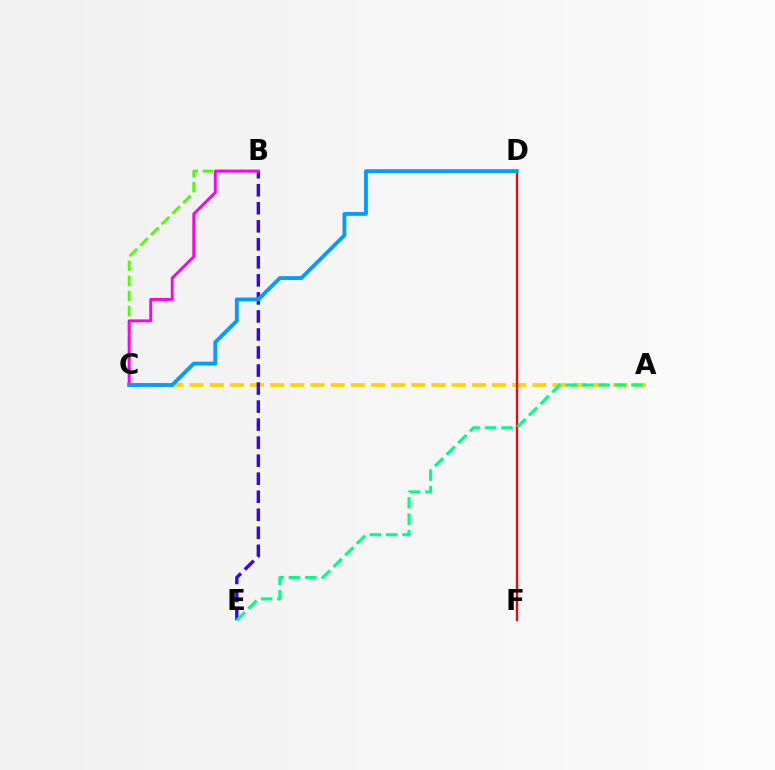{('A', 'C'): [{'color': '#ffd500', 'line_style': 'dashed', 'thickness': 2.74}], ('B', 'E'): [{'color': '#3700ff', 'line_style': 'dashed', 'thickness': 2.45}], ('D', 'F'): [{'color': '#ff0000', 'line_style': 'solid', 'thickness': 1.66}], ('B', 'C'): [{'color': '#4fff00', 'line_style': 'dashed', 'thickness': 2.05}, {'color': '#ff00ed', 'line_style': 'solid', 'thickness': 2.09}], ('A', 'E'): [{'color': '#00ff86', 'line_style': 'dashed', 'thickness': 2.23}], ('C', 'D'): [{'color': '#009eff', 'line_style': 'solid', 'thickness': 2.78}]}